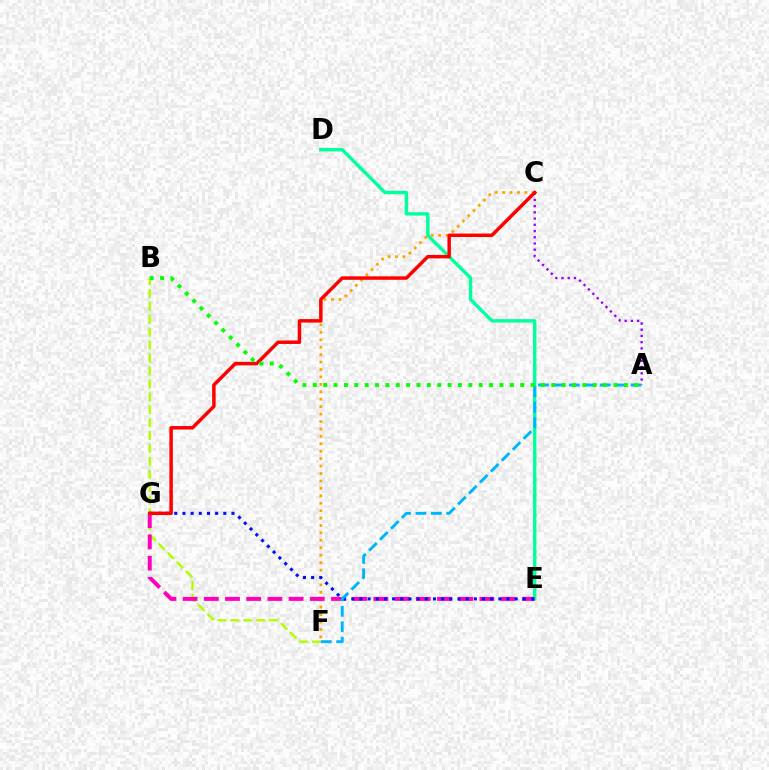{('B', 'F'): [{'color': '#b3ff00', 'line_style': 'dashed', 'thickness': 1.75}], ('D', 'E'): [{'color': '#00ff9d', 'line_style': 'solid', 'thickness': 2.44}], ('C', 'F'): [{'color': '#ffa500', 'line_style': 'dotted', 'thickness': 2.02}], ('A', 'C'): [{'color': '#9b00ff', 'line_style': 'dotted', 'thickness': 1.69}], ('E', 'G'): [{'color': '#ff00bd', 'line_style': 'dashed', 'thickness': 2.88}, {'color': '#0010ff', 'line_style': 'dotted', 'thickness': 2.22}], ('A', 'F'): [{'color': '#00b5ff', 'line_style': 'dashed', 'thickness': 2.1}], ('C', 'G'): [{'color': '#ff0000', 'line_style': 'solid', 'thickness': 2.5}], ('A', 'B'): [{'color': '#08ff00', 'line_style': 'dotted', 'thickness': 2.82}]}